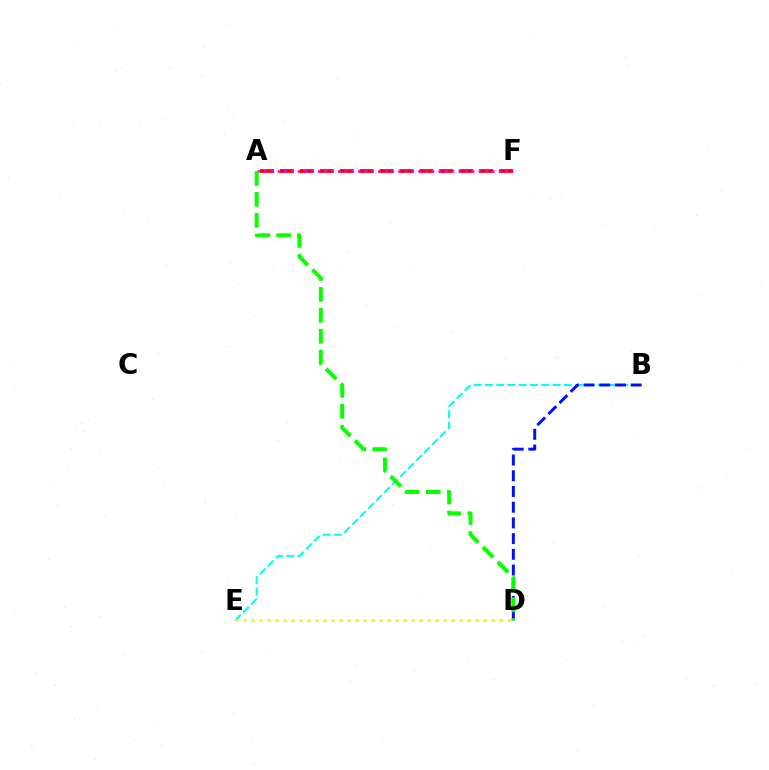{('A', 'F'): [{'color': '#ff0000', 'line_style': 'dashed', 'thickness': 2.71}, {'color': '#ee00ff', 'line_style': 'dotted', 'thickness': 1.82}], ('B', 'E'): [{'color': '#00fff6', 'line_style': 'dashed', 'thickness': 1.53}], ('B', 'D'): [{'color': '#0010ff', 'line_style': 'dashed', 'thickness': 2.13}], ('A', 'D'): [{'color': '#08ff00', 'line_style': 'dashed', 'thickness': 2.85}], ('D', 'E'): [{'color': '#fcf500', 'line_style': 'dotted', 'thickness': 2.18}]}